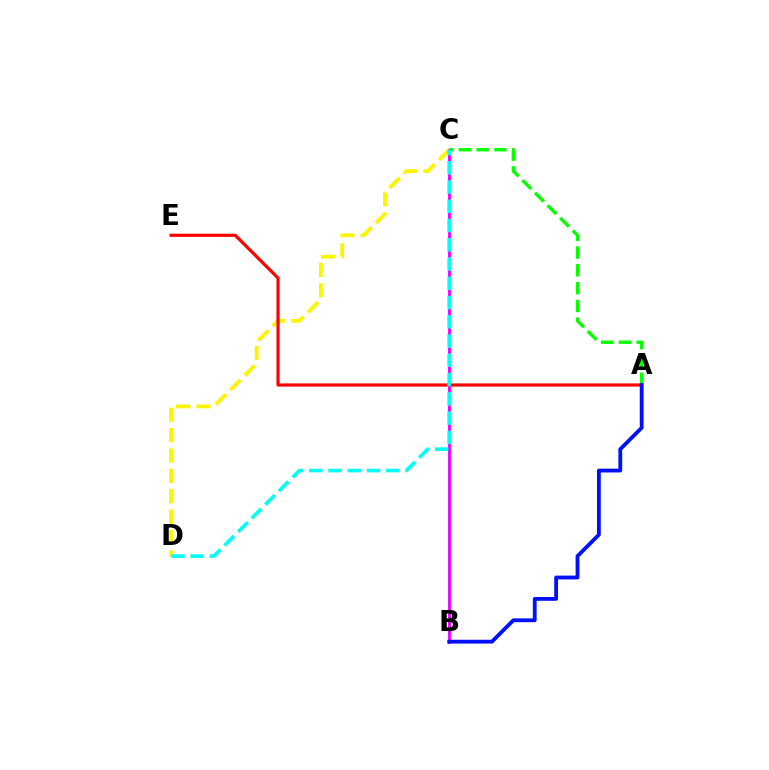{('C', 'D'): [{'color': '#fcf500', 'line_style': 'dashed', 'thickness': 2.77}, {'color': '#00fff6', 'line_style': 'dashed', 'thickness': 2.62}], ('A', 'E'): [{'color': '#ff0000', 'line_style': 'solid', 'thickness': 2.3}], ('B', 'C'): [{'color': '#ee00ff', 'line_style': 'solid', 'thickness': 2.05}], ('A', 'C'): [{'color': '#08ff00', 'line_style': 'dashed', 'thickness': 2.42}], ('A', 'B'): [{'color': '#0010ff', 'line_style': 'solid', 'thickness': 2.74}]}